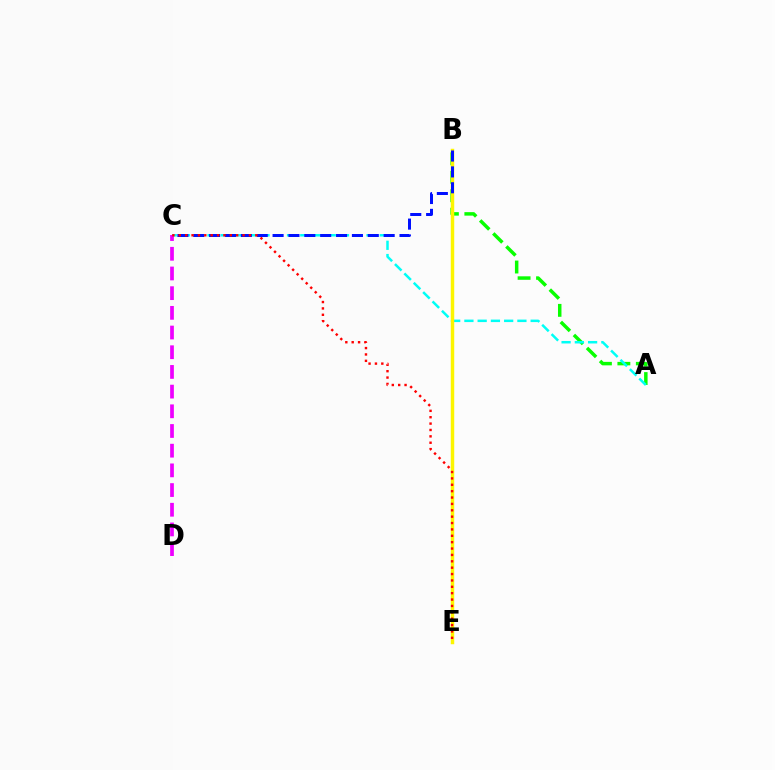{('A', 'B'): [{'color': '#08ff00', 'line_style': 'dashed', 'thickness': 2.51}], ('A', 'C'): [{'color': '#00fff6', 'line_style': 'dashed', 'thickness': 1.8}], ('B', 'E'): [{'color': '#fcf500', 'line_style': 'solid', 'thickness': 2.49}], ('B', 'C'): [{'color': '#0010ff', 'line_style': 'dashed', 'thickness': 2.16}], ('C', 'D'): [{'color': '#ee00ff', 'line_style': 'dashed', 'thickness': 2.67}], ('C', 'E'): [{'color': '#ff0000', 'line_style': 'dotted', 'thickness': 1.73}]}